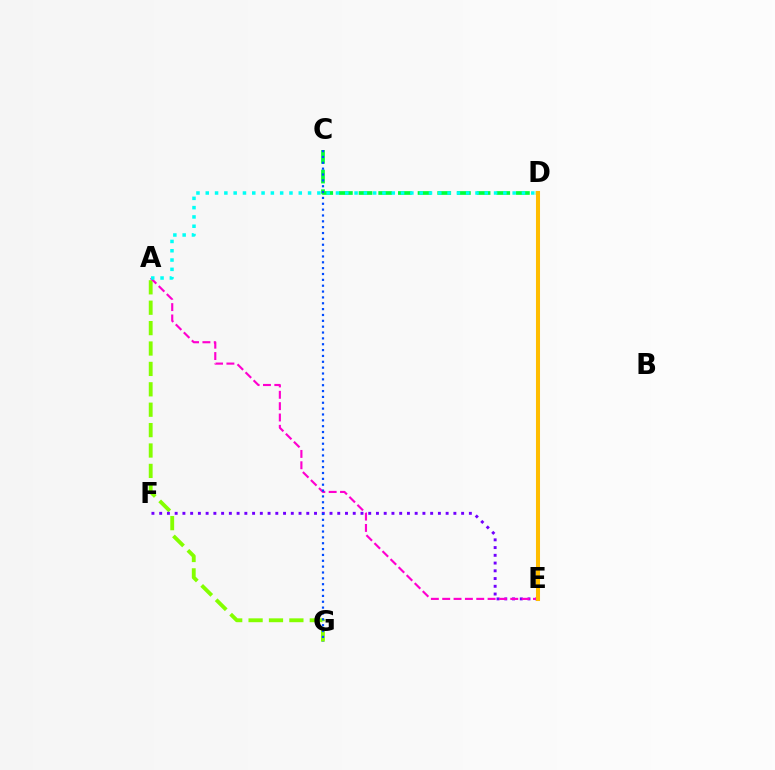{('A', 'G'): [{'color': '#84ff00', 'line_style': 'dashed', 'thickness': 2.77}], ('E', 'F'): [{'color': '#7200ff', 'line_style': 'dotted', 'thickness': 2.1}], ('D', 'E'): [{'color': '#ff0000', 'line_style': 'solid', 'thickness': 2.8}, {'color': '#ffbd00', 'line_style': 'solid', 'thickness': 2.92}], ('C', 'D'): [{'color': '#00ff39', 'line_style': 'dashed', 'thickness': 2.67}], ('A', 'E'): [{'color': '#ff00cf', 'line_style': 'dashed', 'thickness': 1.54}], ('A', 'D'): [{'color': '#00fff6', 'line_style': 'dotted', 'thickness': 2.53}], ('C', 'G'): [{'color': '#004bff', 'line_style': 'dotted', 'thickness': 1.59}]}